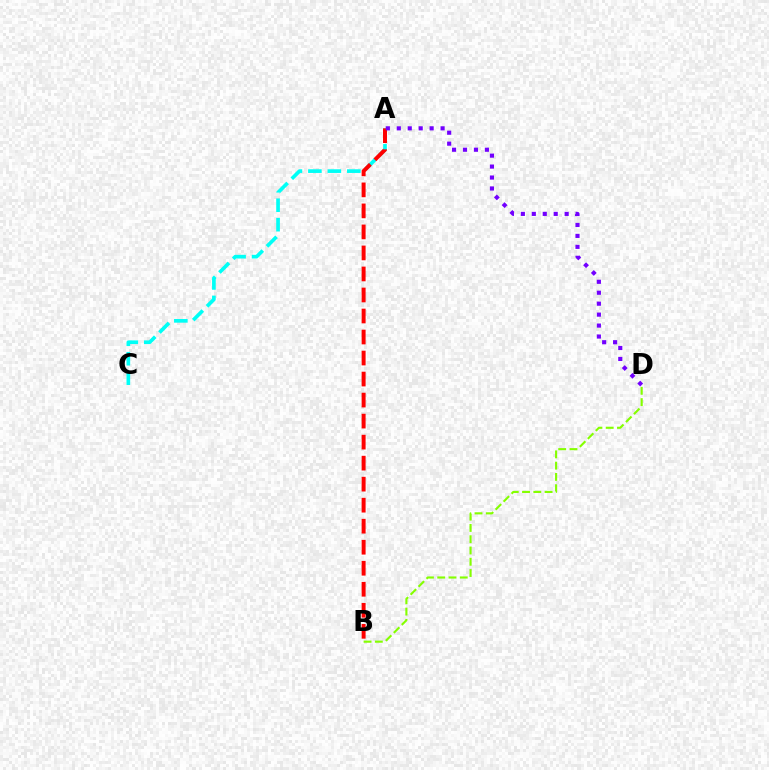{('A', 'C'): [{'color': '#00fff6', 'line_style': 'dashed', 'thickness': 2.65}], ('A', 'B'): [{'color': '#ff0000', 'line_style': 'dashed', 'thickness': 2.86}], ('A', 'D'): [{'color': '#7200ff', 'line_style': 'dotted', 'thickness': 2.97}], ('B', 'D'): [{'color': '#84ff00', 'line_style': 'dashed', 'thickness': 1.53}]}